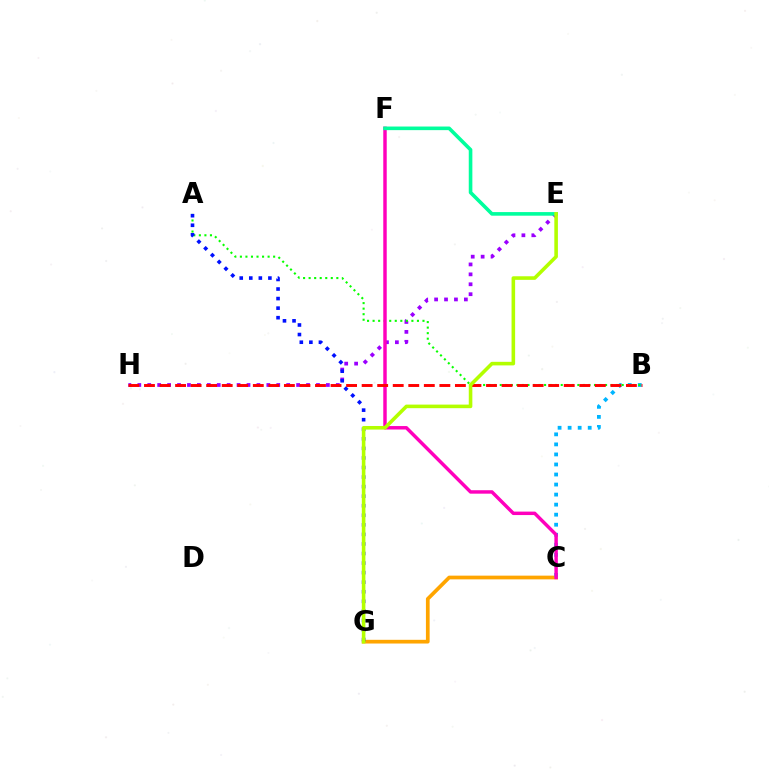{('C', 'G'): [{'color': '#ffa500', 'line_style': 'solid', 'thickness': 2.67}], ('E', 'H'): [{'color': '#9b00ff', 'line_style': 'dotted', 'thickness': 2.7}], ('B', 'C'): [{'color': '#00b5ff', 'line_style': 'dotted', 'thickness': 2.73}], ('A', 'B'): [{'color': '#08ff00', 'line_style': 'dotted', 'thickness': 1.51}], ('A', 'G'): [{'color': '#0010ff', 'line_style': 'dotted', 'thickness': 2.6}], ('C', 'F'): [{'color': '#ff00bd', 'line_style': 'solid', 'thickness': 2.49}], ('B', 'H'): [{'color': '#ff0000', 'line_style': 'dashed', 'thickness': 2.11}], ('E', 'F'): [{'color': '#00ff9d', 'line_style': 'solid', 'thickness': 2.6}], ('E', 'G'): [{'color': '#b3ff00', 'line_style': 'solid', 'thickness': 2.58}]}